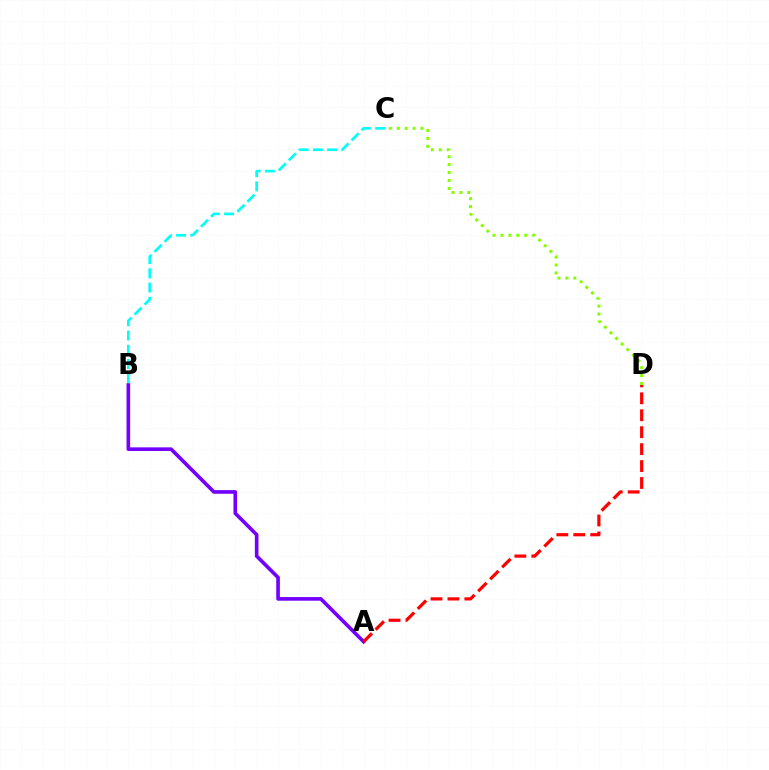{('A', 'B'): [{'color': '#7200ff', 'line_style': 'solid', 'thickness': 2.62}], ('C', 'D'): [{'color': '#84ff00', 'line_style': 'dotted', 'thickness': 2.15}], ('B', 'C'): [{'color': '#00fff6', 'line_style': 'dashed', 'thickness': 1.93}], ('A', 'D'): [{'color': '#ff0000', 'line_style': 'dashed', 'thickness': 2.3}]}